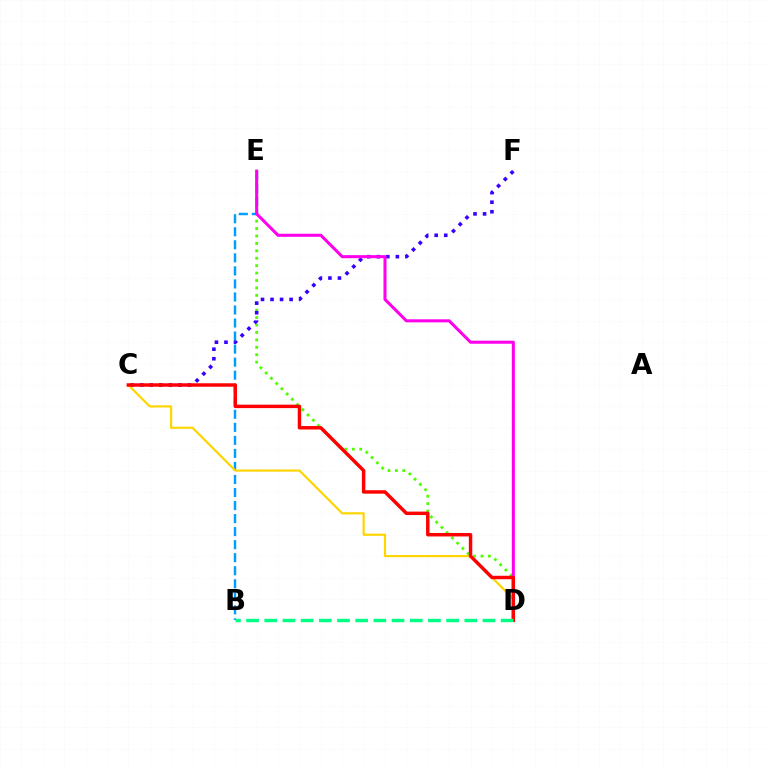{('D', 'E'): [{'color': '#4fff00', 'line_style': 'dotted', 'thickness': 2.02}, {'color': '#ff00ed', 'line_style': 'solid', 'thickness': 2.19}], ('C', 'F'): [{'color': '#3700ff', 'line_style': 'dotted', 'thickness': 2.59}], ('B', 'E'): [{'color': '#009eff', 'line_style': 'dashed', 'thickness': 1.77}], ('C', 'D'): [{'color': '#ffd500', 'line_style': 'solid', 'thickness': 1.57}, {'color': '#ff0000', 'line_style': 'solid', 'thickness': 2.48}], ('B', 'D'): [{'color': '#00ff86', 'line_style': 'dashed', 'thickness': 2.47}]}